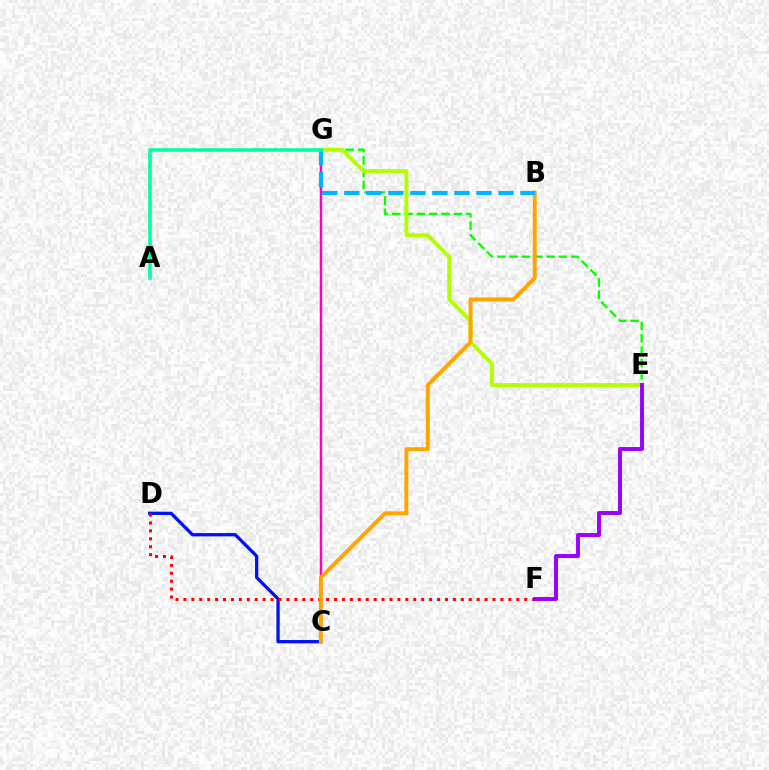{('C', 'D'): [{'color': '#0010ff', 'line_style': 'solid', 'thickness': 2.37}], ('E', 'G'): [{'color': '#08ff00', 'line_style': 'dashed', 'thickness': 1.67}, {'color': '#b3ff00', 'line_style': 'solid', 'thickness': 2.81}], ('D', 'F'): [{'color': '#ff0000', 'line_style': 'dotted', 'thickness': 2.15}], ('E', 'F'): [{'color': '#9b00ff', 'line_style': 'solid', 'thickness': 2.82}], ('C', 'G'): [{'color': '#ff00bd', 'line_style': 'solid', 'thickness': 1.75}], ('B', 'C'): [{'color': '#ffa500', 'line_style': 'solid', 'thickness': 2.84}], ('B', 'G'): [{'color': '#00b5ff', 'line_style': 'dashed', 'thickness': 2.99}], ('A', 'G'): [{'color': '#00ff9d', 'line_style': 'solid', 'thickness': 2.55}]}